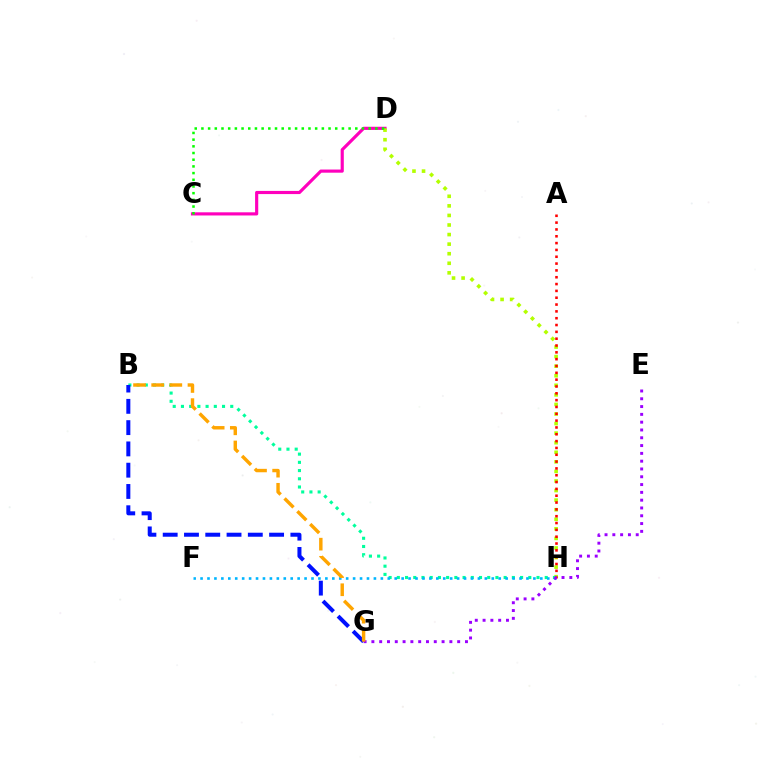{('C', 'D'): [{'color': '#ff00bd', 'line_style': 'solid', 'thickness': 2.27}, {'color': '#08ff00', 'line_style': 'dotted', 'thickness': 1.82}], ('D', 'H'): [{'color': '#b3ff00', 'line_style': 'dotted', 'thickness': 2.6}], ('B', 'H'): [{'color': '#00ff9d', 'line_style': 'dotted', 'thickness': 2.23}], ('B', 'G'): [{'color': '#0010ff', 'line_style': 'dashed', 'thickness': 2.89}, {'color': '#ffa500', 'line_style': 'dashed', 'thickness': 2.47}], ('F', 'H'): [{'color': '#00b5ff', 'line_style': 'dotted', 'thickness': 1.88}], ('A', 'H'): [{'color': '#ff0000', 'line_style': 'dotted', 'thickness': 1.86}], ('E', 'G'): [{'color': '#9b00ff', 'line_style': 'dotted', 'thickness': 2.12}]}